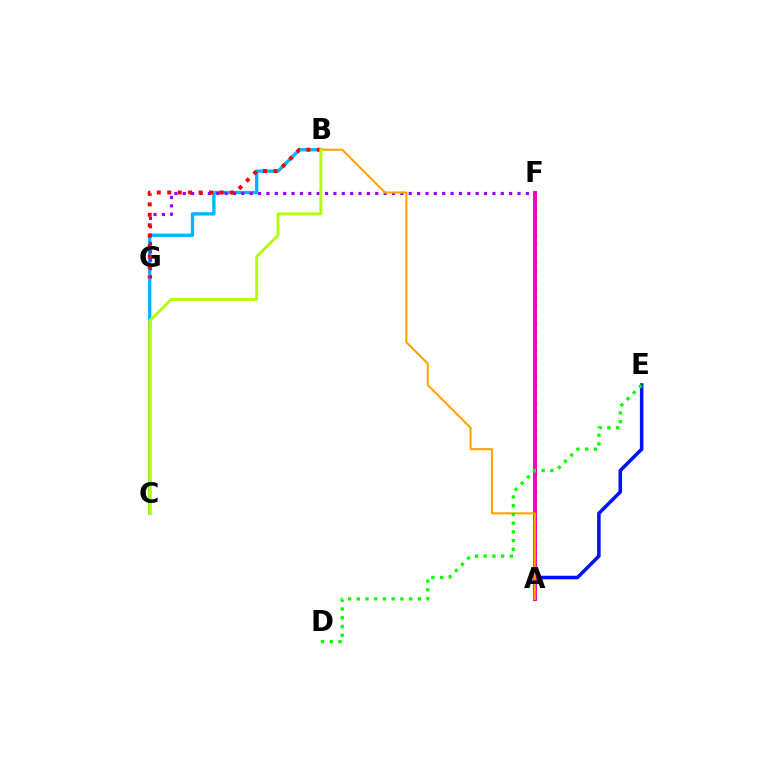{('A', 'F'): [{'color': '#00ff9d', 'line_style': 'dotted', 'thickness': 2.4}, {'color': '#ff00bd', 'line_style': 'solid', 'thickness': 2.84}], ('A', 'E'): [{'color': '#0010ff', 'line_style': 'solid', 'thickness': 2.54}], ('B', 'C'): [{'color': '#00b5ff', 'line_style': 'solid', 'thickness': 2.37}, {'color': '#b3ff00', 'line_style': 'solid', 'thickness': 2.09}], ('F', 'G'): [{'color': '#9b00ff', 'line_style': 'dotted', 'thickness': 2.27}], ('A', 'B'): [{'color': '#ffa500', 'line_style': 'solid', 'thickness': 1.51}], ('B', 'G'): [{'color': '#ff0000', 'line_style': 'dotted', 'thickness': 2.84}], ('D', 'E'): [{'color': '#08ff00', 'line_style': 'dotted', 'thickness': 2.37}]}